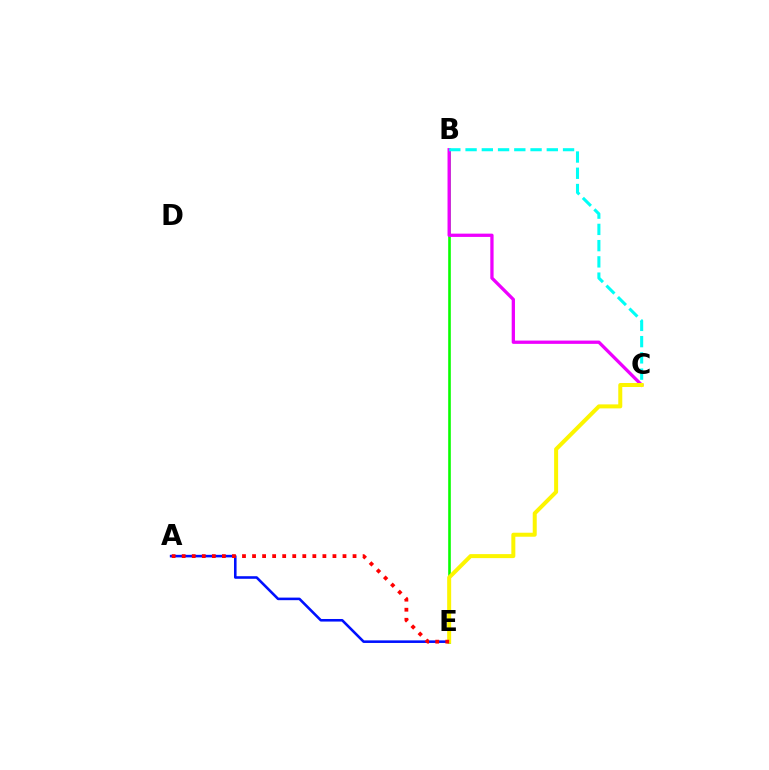{('B', 'E'): [{'color': '#08ff00', 'line_style': 'solid', 'thickness': 1.88}], ('B', 'C'): [{'color': '#ee00ff', 'line_style': 'solid', 'thickness': 2.36}, {'color': '#00fff6', 'line_style': 'dashed', 'thickness': 2.21}], ('A', 'E'): [{'color': '#0010ff', 'line_style': 'solid', 'thickness': 1.85}, {'color': '#ff0000', 'line_style': 'dotted', 'thickness': 2.73}], ('C', 'E'): [{'color': '#fcf500', 'line_style': 'solid', 'thickness': 2.88}]}